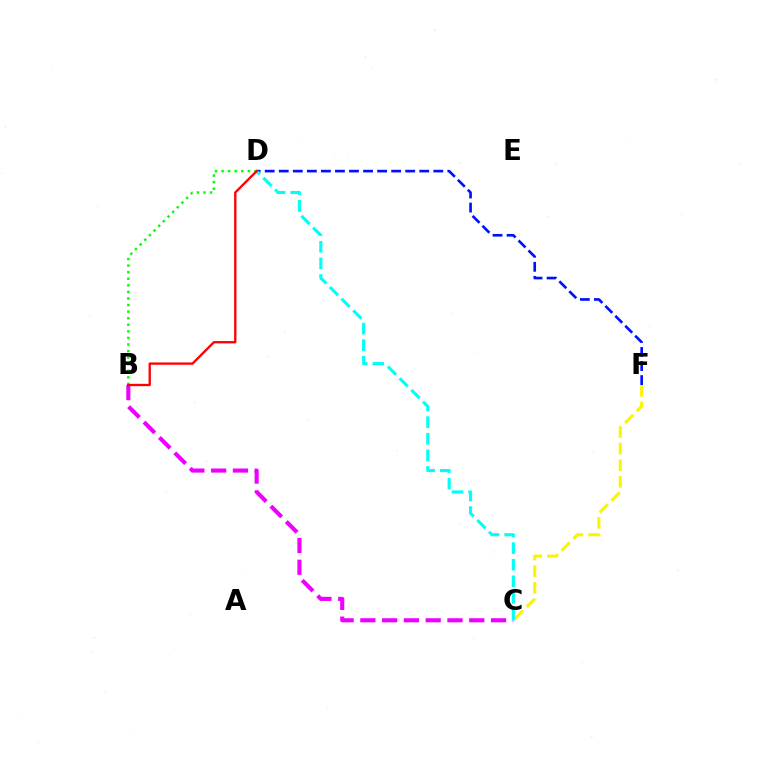{('B', 'D'): [{'color': '#08ff00', 'line_style': 'dotted', 'thickness': 1.79}, {'color': '#ff0000', 'line_style': 'solid', 'thickness': 1.67}], ('C', 'F'): [{'color': '#fcf500', 'line_style': 'dashed', 'thickness': 2.26}], ('B', 'C'): [{'color': '#ee00ff', 'line_style': 'dashed', 'thickness': 2.96}], ('D', 'F'): [{'color': '#0010ff', 'line_style': 'dashed', 'thickness': 1.91}], ('C', 'D'): [{'color': '#00fff6', 'line_style': 'dashed', 'thickness': 2.25}]}